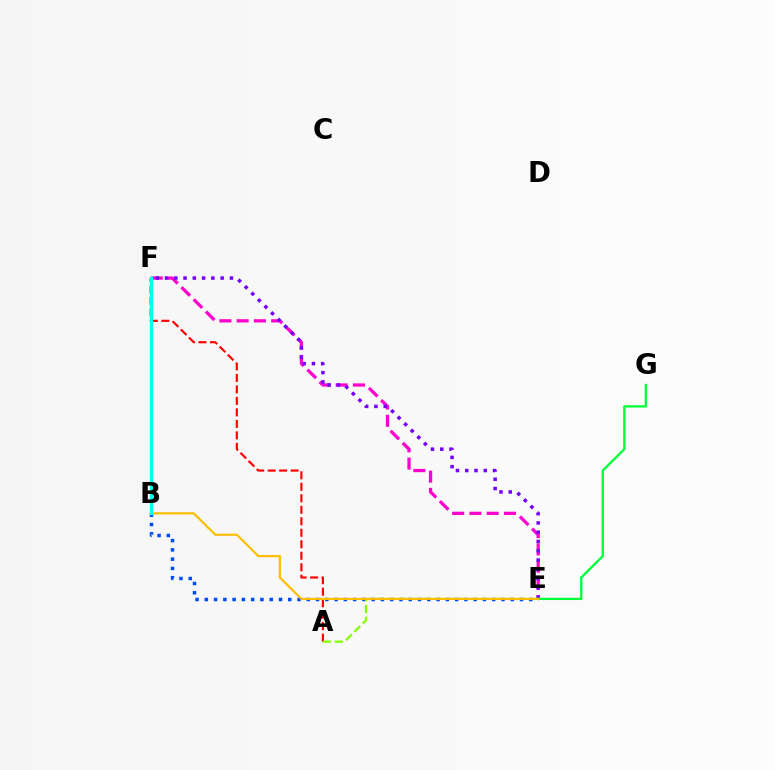{('E', 'F'): [{'color': '#ff00cf', 'line_style': 'dashed', 'thickness': 2.34}, {'color': '#7200ff', 'line_style': 'dotted', 'thickness': 2.52}], ('B', 'E'): [{'color': '#004bff', 'line_style': 'dotted', 'thickness': 2.52}, {'color': '#ffbd00', 'line_style': 'solid', 'thickness': 1.57}], ('A', 'F'): [{'color': '#ff0000', 'line_style': 'dashed', 'thickness': 1.56}], ('A', 'E'): [{'color': '#84ff00', 'line_style': 'dashed', 'thickness': 1.61}], ('E', 'G'): [{'color': '#00ff39', 'line_style': 'solid', 'thickness': 1.66}], ('B', 'F'): [{'color': '#00fff6', 'line_style': 'solid', 'thickness': 2.35}]}